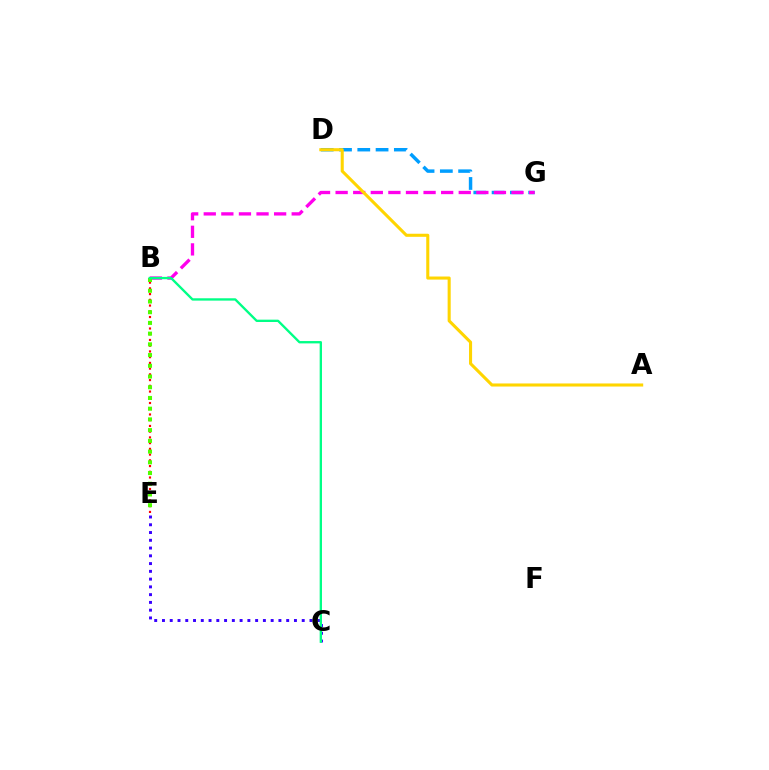{('B', 'E'): [{'color': '#ff0000', 'line_style': 'dotted', 'thickness': 1.56}, {'color': '#4fff00', 'line_style': 'dotted', 'thickness': 2.91}], ('D', 'G'): [{'color': '#009eff', 'line_style': 'dashed', 'thickness': 2.48}], ('B', 'G'): [{'color': '#ff00ed', 'line_style': 'dashed', 'thickness': 2.39}], ('C', 'E'): [{'color': '#3700ff', 'line_style': 'dotted', 'thickness': 2.11}], ('A', 'D'): [{'color': '#ffd500', 'line_style': 'solid', 'thickness': 2.21}], ('B', 'C'): [{'color': '#00ff86', 'line_style': 'solid', 'thickness': 1.69}]}